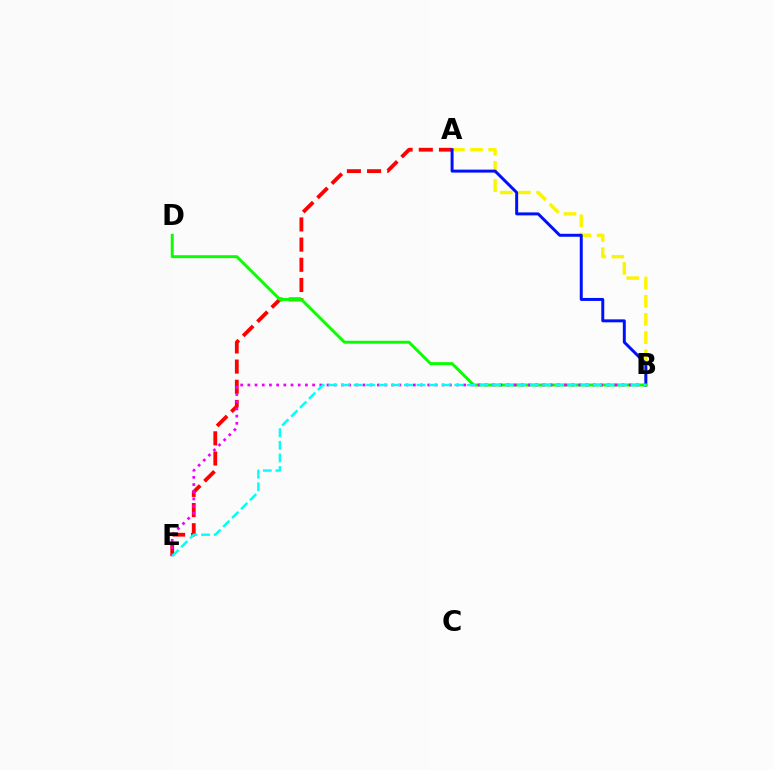{('A', 'B'): [{'color': '#fcf500', 'line_style': 'dashed', 'thickness': 2.46}, {'color': '#0010ff', 'line_style': 'solid', 'thickness': 2.14}], ('A', 'E'): [{'color': '#ff0000', 'line_style': 'dashed', 'thickness': 2.74}], ('B', 'D'): [{'color': '#08ff00', 'line_style': 'solid', 'thickness': 2.12}], ('B', 'E'): [{'color': '#ee00ff', 'line_style': 'dotted', 'thickness': 1.95}, {'color': '#00fff6', 'line_style': 'dashed', 'thickness': 1.71}]}